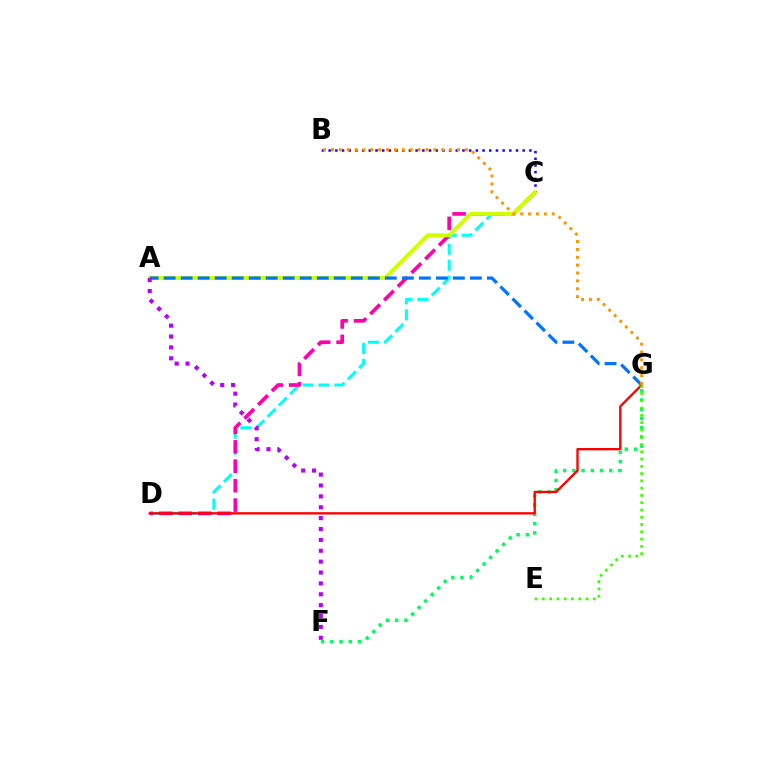{('F', 'G'): [{'color': '#00ff5c', 'line_style': 'dotted', 'thickness': 2.51}], ('B', 'C'): [{'color': '#2500ff', 'line_style': 'dotted', 'thickness': 1.82}], ('C', 'D'): [{'color': '#00fff6', 'line_style': 'dashed', 'thickness': 2.17}, {'color': '#ff00ac', 'line_style': 'dashed', 'thickness': 2.64}], ('D', 'G'): [{'color': '#ff0000', 'line_style': 'solid', 'thickness': 1.68}], ('A', 'C'): [{'color': '#d1ff00', 'line_style': 'solid', 'thickness': 2.81}], ('E', 'G'): [{'color': '#3dff00', 'line_style': 'dotted', 'thickness': 1.98}], ('A', 'G'): [{'color': '#0074ff', 'line_style': 'dashed', 'thickness': 2.31}], ('A', 'F'): [{'color': '#b900ff', 'line_style': 'dotted', 'thickness': 2.96}], ('B', 'G'): [{'color': '#ff9400', 'line_style': 'dotted', 'thickness': 2.14}]}